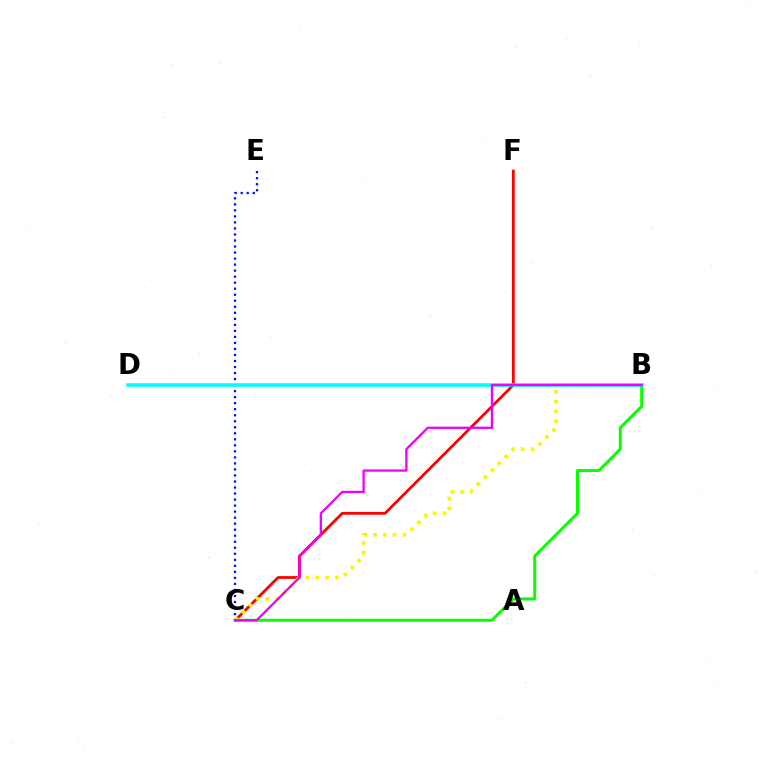{('C', 'F'): [{'color': '#ff0000', 'line_style': 'solid', 'thickness': 2.0}], ('B', 'C'): [{'color': '#fcf500', 'line_style': 'dotted', 'thickness': 2.66}, {'color': '#08ff00', 'line_style': 'solid', 'thickness': 2.15}, {'color': '#ee00ff', 'line_style': 'solid', 'thickness': 1.65}], ('C', 'E'): [{'color': '#0010ff', 'line_style': 'dotted', 'thickness': 1.64}], ('B', 'D'): [{'color': '#00fff6', 'line_style': 'solid', 'thickness': 2.55}]}